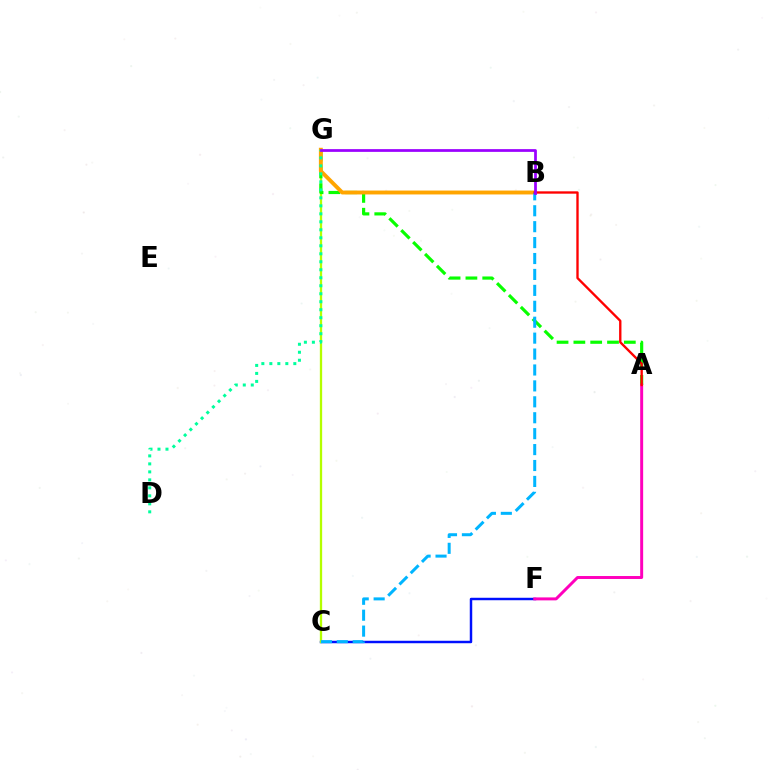{('C', 'F'): [{'color': '#0010ff', 'line_style': 'solid', 'thickness': 1.77}], ('C', 'G'): [{'color': '#b3ff00', 'line_style': 'solid', 'thickness': 1.66}], ('A', 'G'): [{'color': '#08ff00', 'line_style': 'dashed', 'thickness': 2.28}], ('B', 'G'): [{'color': '#ffa500', 'line_style': 'solid', 'thickness': 2.81}, {'color': '#9b00ff', 'line_style': 'solid', 'thickness': 1.97}], ('A', 'F'): [{'color': '#ff00bd', 'line_style': 'solid', 'thickness': 2.13}], ('B', 'C'): [{'color': '#00b5ff', 'line_style': 'dashed', 'thickness': 2.16}], ('A', 'B'): [{'color': '#ff0000', 'line_style': 'solid', 'thickness': 1.69}], ('D', 'G'): [{'color': '#00ff9d', 'line_style': 'dotted', 'thickness': 2.17}]}